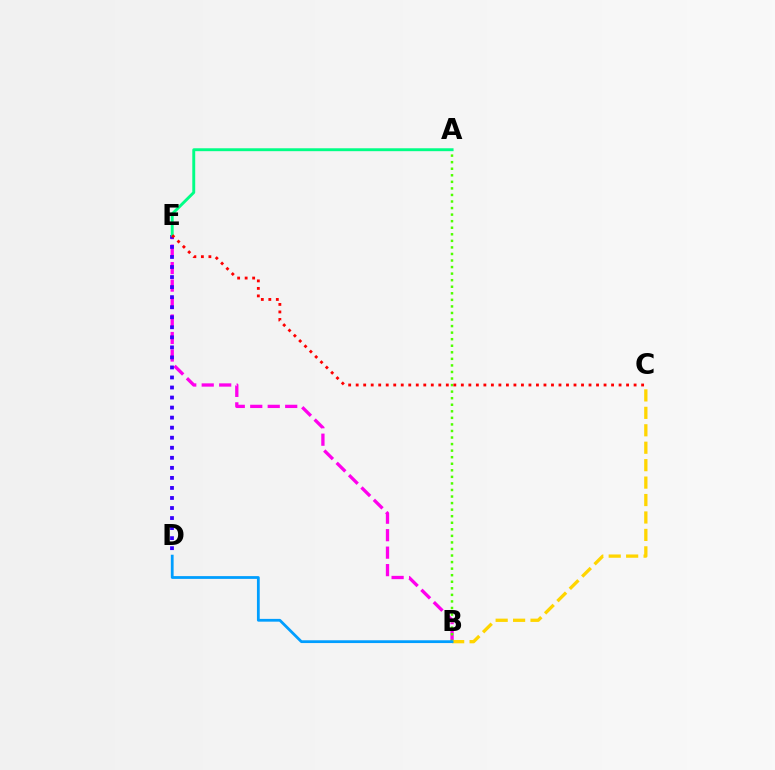{('B', 'E'): [{'color': '#ff00ed', 'line_style': 'dashed', 'thickness': 2.37}], ('D', 'E'): [{'color': '#3700ff', 'line_style': 'dotted', 'thickness': 2.73}], ('A', 'B'): [{'color': '#4fff00', 'line_style': 'dotted', 'thickness': 1.78}], ('B', 'C'): [{'color': '#ffd500', 'line_style': 'dashed', 'thickness': 2.37}], ('B', 'D'): [{'color': '#009eff', 'line_style': 'solid', 'thickness': 2.0}], ('A', 'E'): [{'color': '#00ff86', 'line_style': 'solid', 'thickness': 2.09}], ('C', 'E'): [{'color': '#ff0000', 'line_style': 'dotted', 'thickness': 2.04}]}